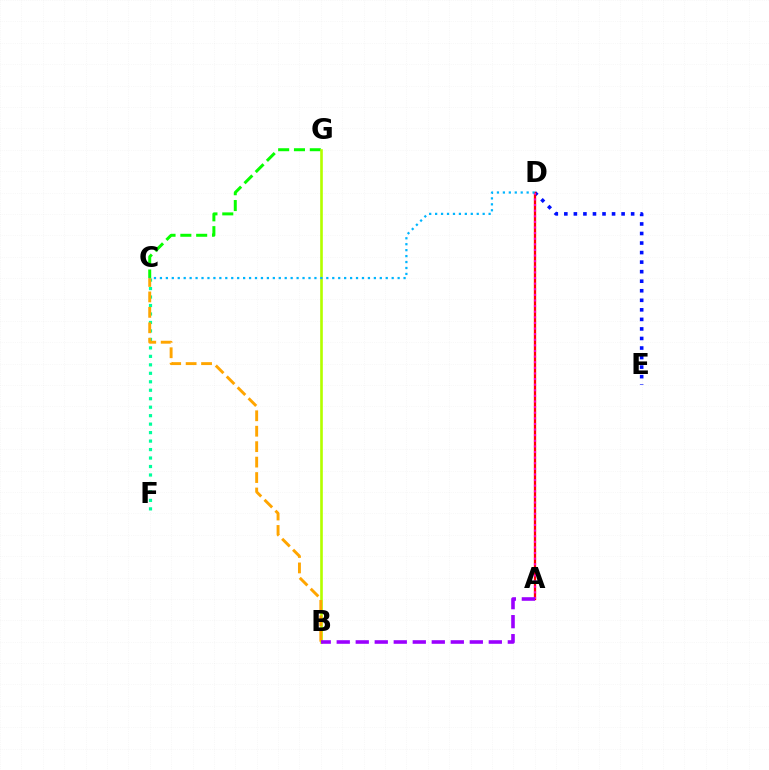{('D', 'E'): [{'color': '#0010ff', 'line_style': 'dotted', 'thickness': 2.59}], ('C', 'G'): [{'color': '#08ff00', 'line_style': 'dashed', 'thickness': 2.15}], ('C', 'F'): [{'color': '#00ff9d', 'line_style': 'dotted', 'thickness': 2.3}], ('A', 'D'): [{'color': '#ff0000', 'line_style': 'solid', 'thickness': 1.65}, {'color': '#ff00bd', 'line_style': 'dotted', 'thickness': 1.52}], ('B', 'G'): [{'color': '#b3ff00', 'line_style': 'solid', 'thickness': 1.91}], ('B', 'C'): [{'color': '#ffa500', 'line_style': 'dashed', 'thickness': 2.1}], ('A', 'B'): [{'color': '#9b00ff', 'line_style': 'dashed', 'thickness': 2.58}], ('C', 'D'): [{'color': '#00b5ff', 'line_style': 'dotted', 'thickness': 1.61}]}